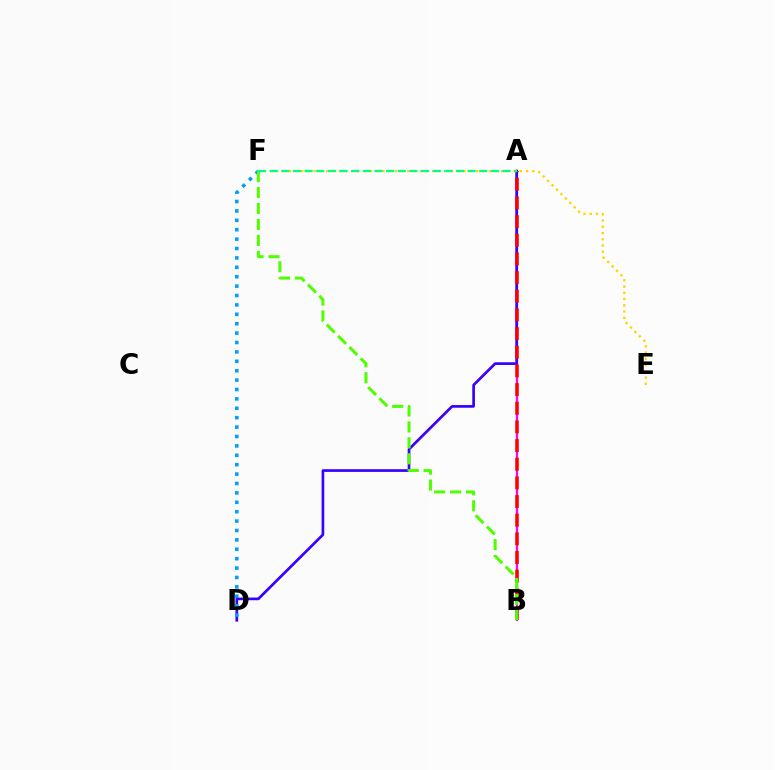{('A', 'B'): [{'color': '#ff00ed', 'line_style': 'solid', 'thickness': 1.59}, {'color': '#ff0000', 'line_style': 'dashed', 'thickness': 2.53}], ('A', 'D'): [{'color': '#3700ff', 'line_style': 'solid', 'thickness': 1.93}], ('E', 'F'): [{'color': '#ffd500', 'line_style': 'dotted', 'thickness': 1.7}], ('D', 'F'): [{'color': '#009eff', 'line_style': 'dotted', 'thickness': 2.55}], ('B', 'F'): [{'color': '#4fff00', 'line_style': 'dashed', 'thickness': 2.17}], ('A', 'F'): [{'color': '#00ff86', 'line_style': 'dashed', 'thickness': 1.58}]}